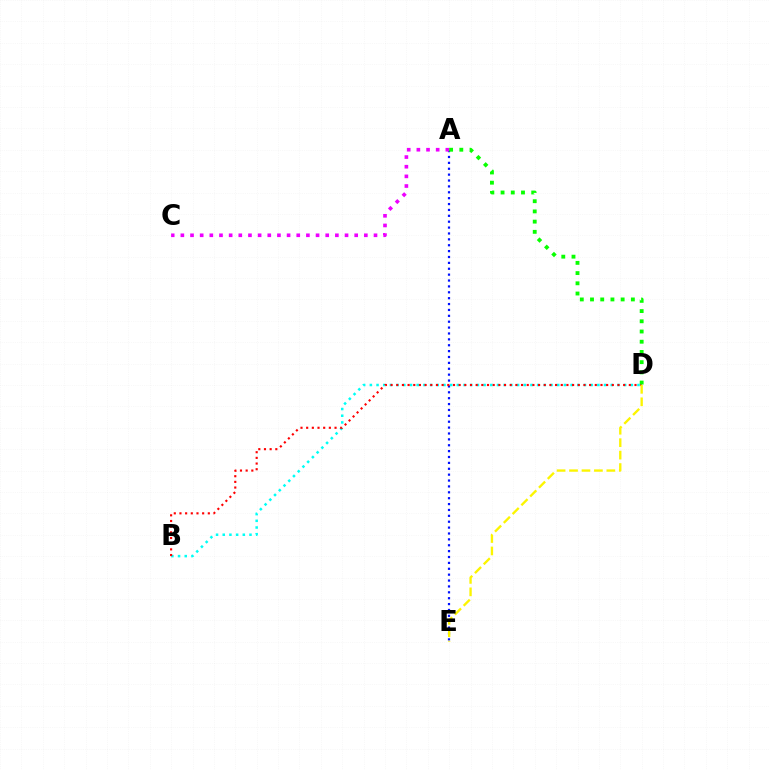{('A', 'E'): [{'color': '#0010ff', 'line_style': 'dotted', 'thickness': 1.6}], ('B', 'D'): [{'color': '#00fff6', 'line_style': 'dotted', 'thickness': 1.82}, {'color': '#ff0000', 'line_style': 'dotted', 'thickness': 1.54}], ('D', 'E'): [{'color': '#fcf500', 'line_style': 'dashed', 'thickness': 1.69}], ('A', 'C'): [{'color': '#ee00ff', 'line_style': 'dotted', 'thickness': 2.62}], ('A', 'D'): [{'color': '#08ff00', 'line_style': 'dotted', 'thickness': 2.78}]}